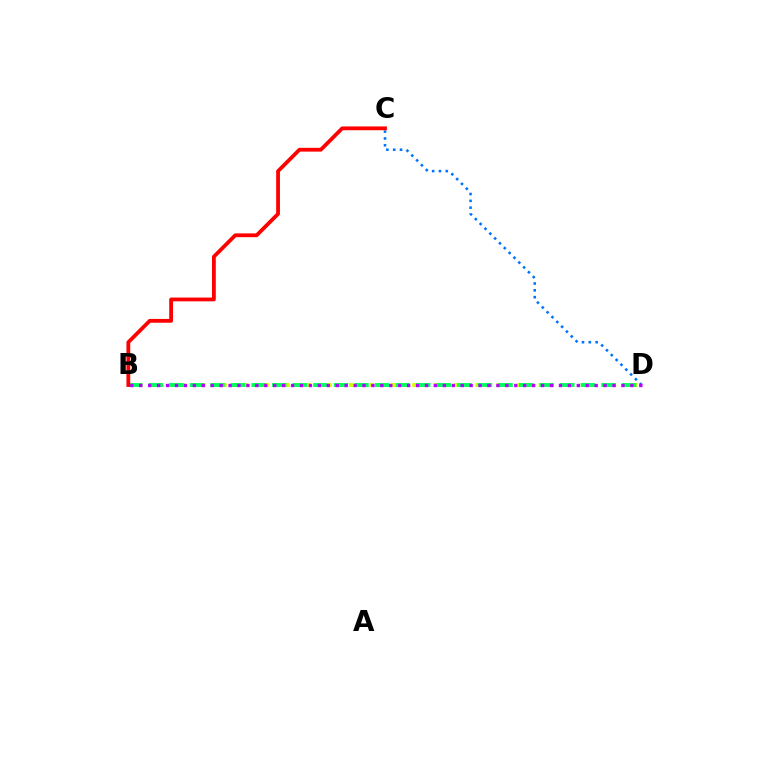{('C', 'D'): [{'color': '#0074ff', 'line_style': 'dotted', 'thickness': 1.86}], ('B', 'D'): [{'color': '#d1ff00', 'line_style': 'dotted', 'thickness': 2.86}, {'color': '#00ff5c', 'line_style': 'dashed', 'thickness': 2.8}, {'color': '#b900ff', 'line_style': 'dotted', 'thickness': 2.43}], ('B', 'C'): [{'color': '#ff0000', 'line_style': 'solid', 'thickness': 2.73}]}